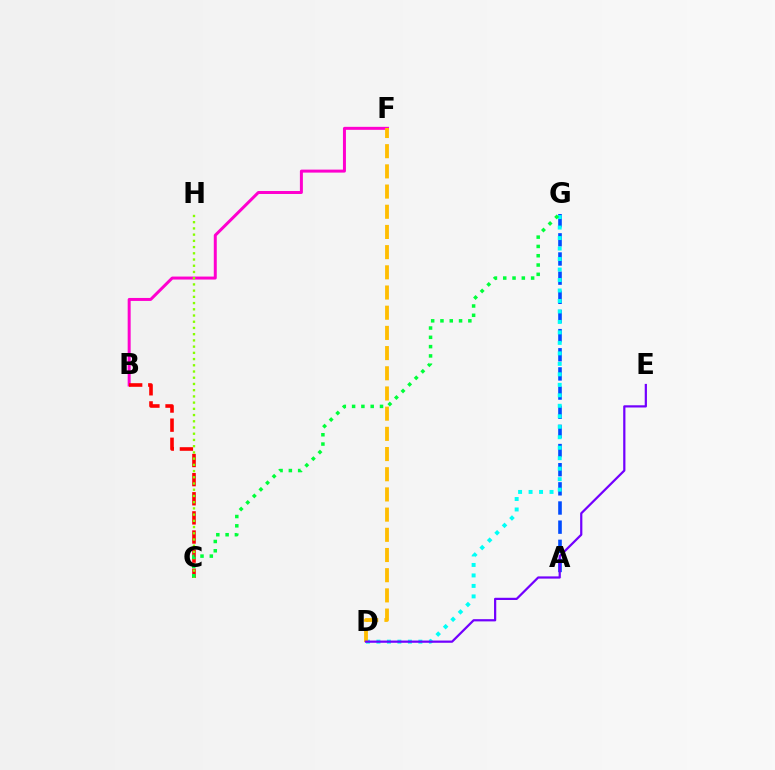{('A', 'G'): [{'color': '#004bff', 'line_style': 'dashed', 'thickness': 2.6}], ('B', 'F'): [{'color': '#ff00cf', 'line_style': 'solid', 'thickness': 2.15}], ('D', 'G'): [{'color': '#00fff6', 'line_style': 'dotted', 'thickness': 2.85}], ('D', 'F'): [{'color': '#ffbd00', 'line_style': 'dashed', 'thickness': 2.74}], ('B', 'C'): [{'color': '#ff0000', 'line_style': 'dashed', 'thickness': 2.6}], ('C', 'H'): [{'color': '#84ff00', 'line_style': 'dotted', 'thickness': 1.69}], ('D', 'E'): [{'color': '#7200ff', 'line_style': 'solid', 'thickness': 1.6}], ('C', 'G'): [{'color': '#00ff39', 'line_style': 'dotted', 'thickness': 2.53}]}